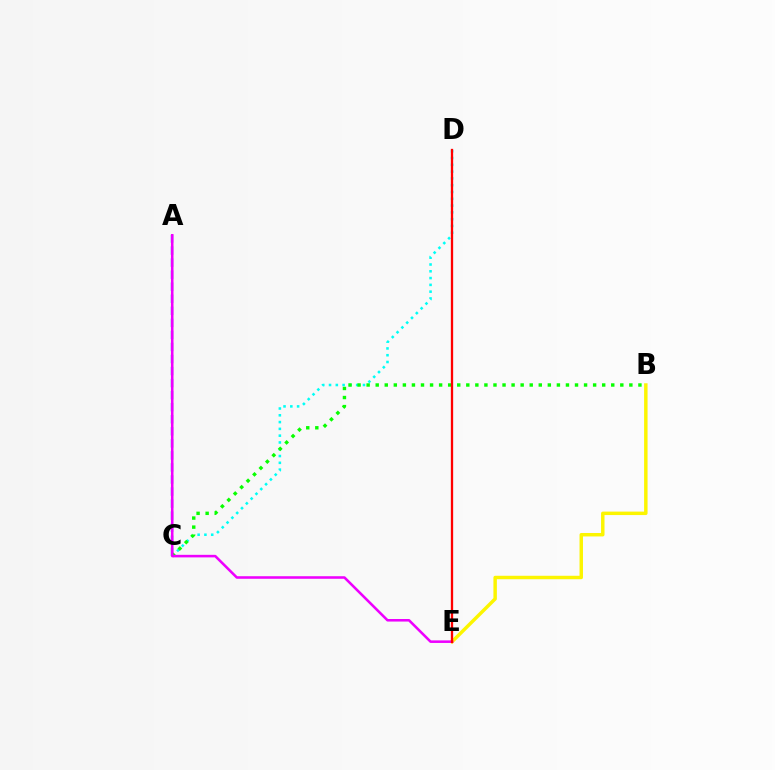{('C', 'D'): [{'color': '#00fff6', 'line_style': 'dotted', 'thickness': 1.84}], ('B', 'E'): [{'color': '#fcf500', 'line_style': 'solid', 'thickness': 2.49}], ('A', 'C'): [{'color': '#0010ff', 'line_style': 'dashed', 'thickness': 1.64}], ('B', 'C'): [{'color': '#08ff00', 'line_style': 'dotted', 'thickness': 2.46}], ('A', 'E'): [{'color': '#ee00ff', 'line_style': 'solid', 'thickness': 1.84}], ('D', 'E'): [{'color': '#ff0000', 'line_style': 'solid', 'thickness': 1.65}]}